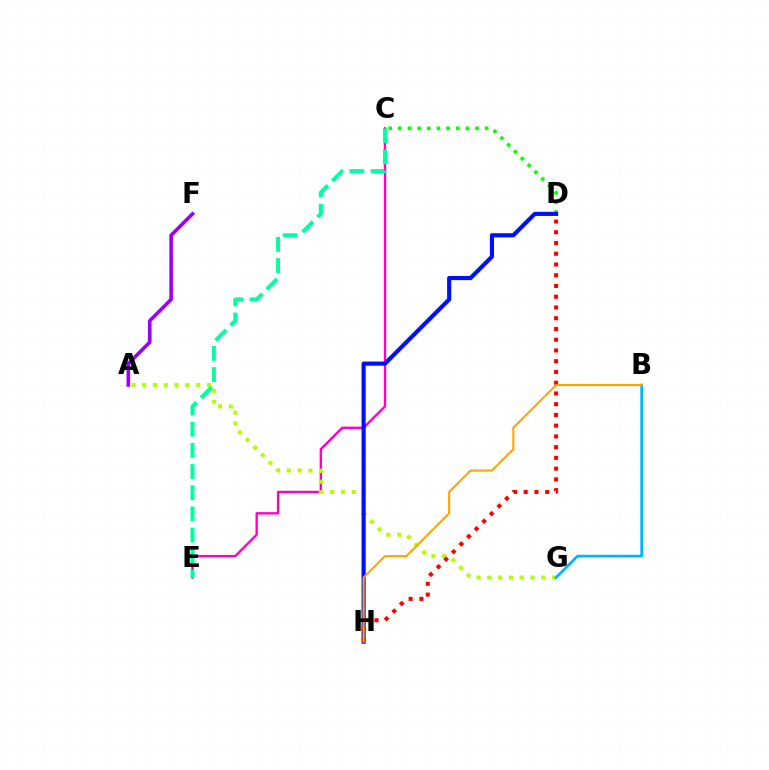{('C', 'E'): [{'color': '#ff00bd', 'line_style': 'solid', 'thickness': 1.71}, {'color': '#00ff9d', 'line_style': 'dashed', 'thickness': 2.88}], ('A', 'G'): [{'color': '#b3ff00', 'line_style': 'dotted', 'thickness': 2.93}], ('B', 'G'): [{'color': '#00b5ff', 'line_style': 'solid', 'thickness': 1.94}], ('C', 'D'): [{'color': '#08ff00', 'line_style': 'dotted', 'thickness': 2.62}], ('A', 'F'): [{'color': '#9b00ff', 'line_style': 'solid', 'thickness': 2.59}], ('D', 'H'): [{'color': '#0010ff', 'line_style': 'solid', 'thickness': 2.98}, {'color': '#ff0000', 'line_style': 'dotted', 'thickness': 2.92}], ('B', 'H'): [{'color': '#ffa500', 'line_style': 'solid', 'thickness': 1.51}]}